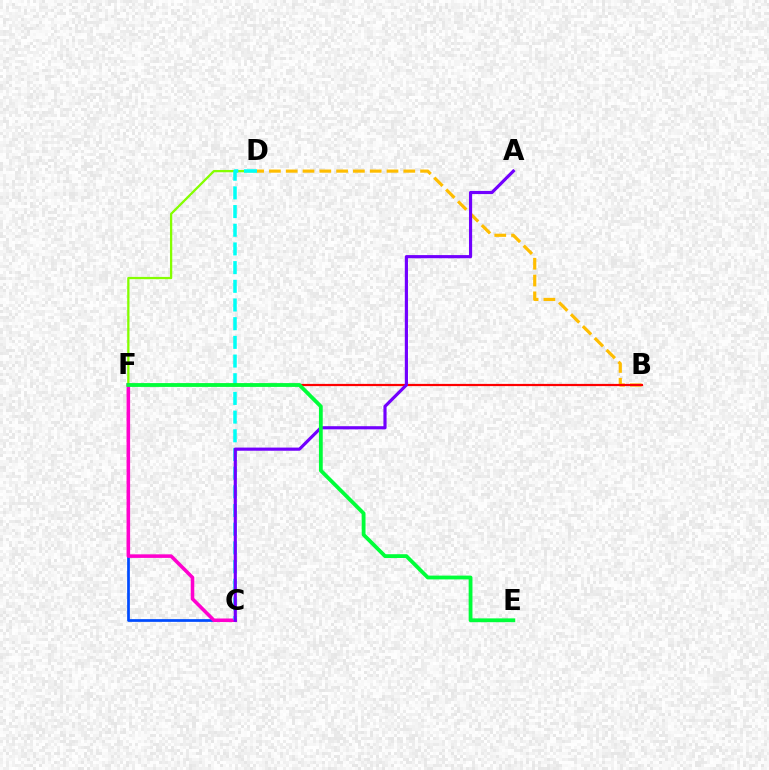{('C', 'F'): [{'color': '#004bff', 'line_style': 'solid', 'thickness': 1.96}, {'color': '#ff00cf', 'line_style': 'solid', 'thickness': 2.56}], ('D', 'F'): [{'color': '#84ff00', 'line_style': 'solid', 'thickness': 1.64}], ('B', 'D'): [{'color': '#ffbd00', 'line_style': 'dashed', 'thickness': 2.28}], ('C', 'D'): [{'color': '#00fff6', 'line_style': 'dashed', 'thickness': 2.54}], ('B', 'F'): [{'color': '#ff0000', 'line_style': 'solid', 'thickness': 1.59}], ('A', 'C'): [{'color': '#7200ff', 'line_style': 'solid', 'thickness': 2.27}], ('E', 'F'): [{'color': '#00ff39', 'line_style': 'solid', 'thickness': 2.74}]}